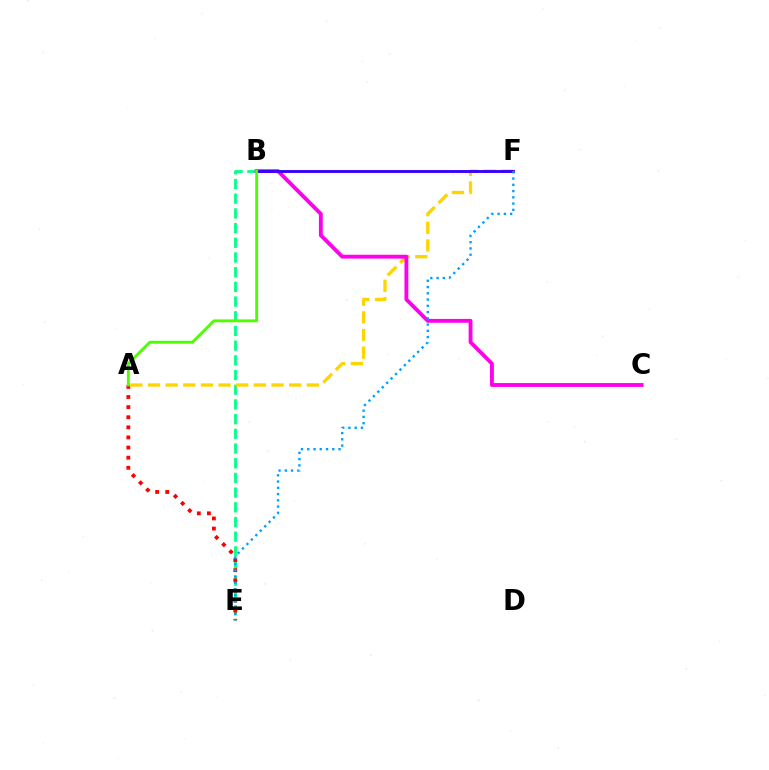{('B', 'E'): [{'color': '#00ff86', 'line_style': 'dashed', 'thickness': 2.0}], ('A', 'E'): [{'color': '#ff0000', 'line_style': 'dotted', 'thickness': 2.75}], ('A', 'F'): [{'color': '#ffd500', 'line_style': 'dashed', 'thickness': 2.4}], ('B', 'C'): [{'color': '#ff00ed', 'line_style': 'solid', 'thickness': 2.77}], ('B', 'F'): [{'color': '#3700ff', 'line_style': 'solid', 'thickness': 2.08}], ('E', 'F'): [{'color': '#009eff', 'line_style': 'dotted', 'thickness': 1.7}], ('A', 'B'): [{'color': '#4fff00', 'line_style': 'solid', 'thickness': 2.07}]}